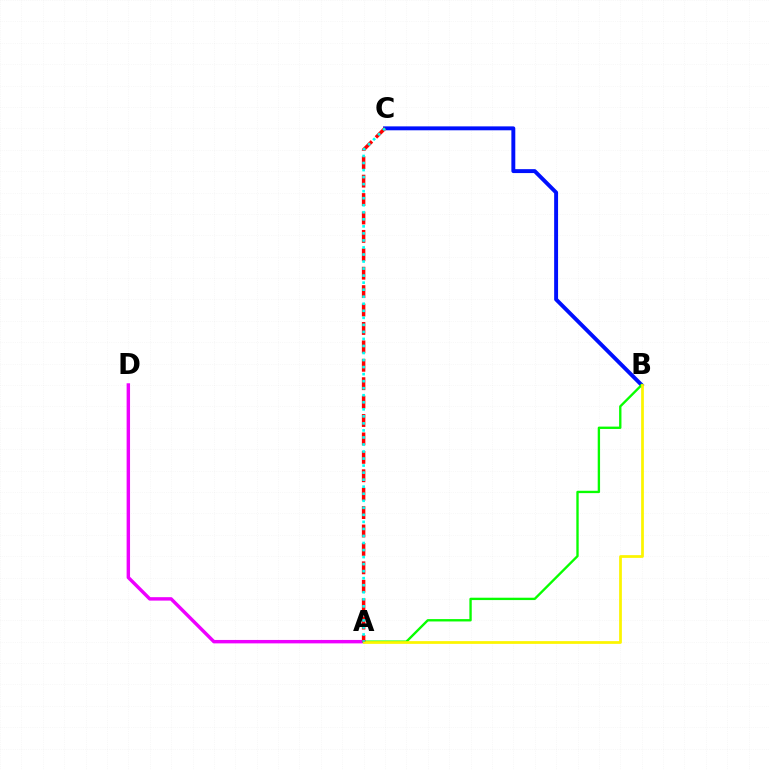{('B', 'C'): [{'color': '#0010ff', 'line_style': 'solid', 'thickness': 2.82}], ('A', 'D'): [{'color': '#ee00ff', 'line_style': 'solid', 'thickness': 2.47}], ('A', 'B'): [{'color': '#08ff00', 'line_style': 'solid', 'thickness': 1.7}, {'color': '#fcf500', 'line_style': 'solid', 'thickness': 1.98}], ('A', 'C'): [{'color': '#ff0000', 'line_style': 'dashed', 'thickness': 2.5}, {'color': '#00fff6', 'line_style': 'dotted', 'thickness': 1.91}]}